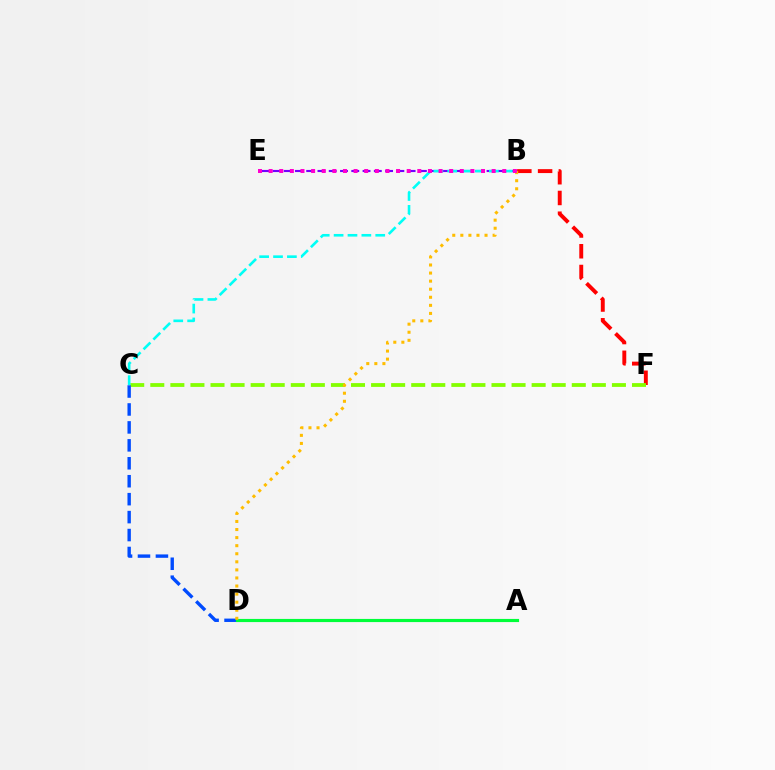{('B', 'F'): [{'color': '#ff0000', 'line_style': 'dashed', 'thickness': 2.82}], ('C', 'F'): [{'color': '#84ff00', 'line_style': 'dashed', 'thickness': 2.73}], ('B', 'E'): [{'color': '#7200ff', 'line_style': 'dashed', 'thickness': 1.53}, {'color': '#ff00cf', 'line_style': 'dotted', 'thickness': 2.89}], ('C', 'D'): [{'color': '#004bff', 'line_style': 'dashed', 'thickness': 2.44}], ('A', 'D'): [{'color': '#00ff39', 'line_style': 'solid', 'thickness': 2.27}], ('B', 'C'): [{'color': '#00fff6', 'line_style': 'dashed', 'thickness': 1.89}], ('B', 'D'): [{'color': '#ffbd00', 'line_style': 'dotted', 'thickness': 2.19}]}